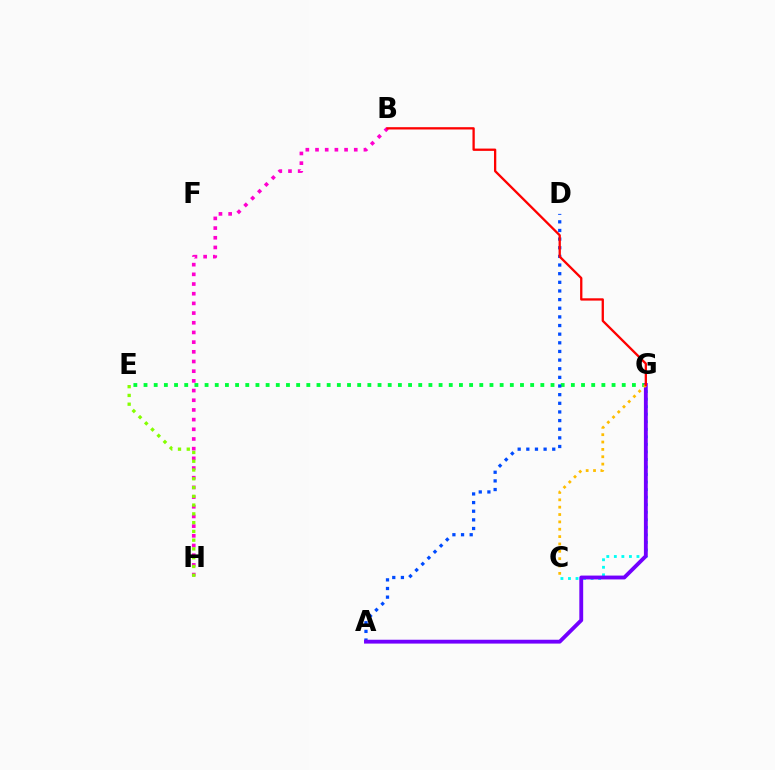{('B', 'H'): [{'color': '#ff00cf', 'line_style': 'dotted', 'thickness': 2.63}], ('E', 'G'): [{'color': '#00ff39', 'line_style': 'dotted', 'thickness': 2.76}], ('C', 'G'): [{'color': '#00fff6', 'line_style': 'dotted', 'thickness': 2.05}, {'color': '#ffbd00', 'line_style': 'dotted', 'thickness': 2.0}], ('E', 'H'): [{'color': '#84ff00', 'line_style': 'dotted', 'thickness': 2.38}], ('A', 'D'): [{'color': '#004bff', 'line_style': 'dotted', 'thickness': 2.35}], ('A', 'G'): [{'color': '#7200ff', 'line_style': 'solid', 'thickness': 2.77}], ('B', 'G'): [{'color': '#ff0000', 'line_style': 'solid', 'thickness': 1.66}]}